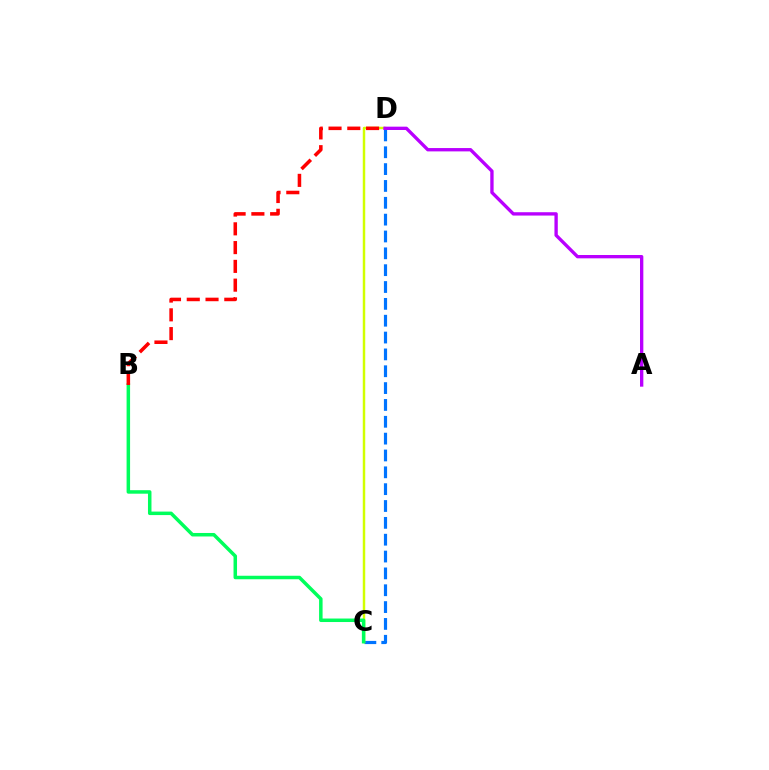{('C', 'D'): [{'color': '#0074ff', 'line_style': 'dashed', 'thickness': 2.29}, {'color': '#d1ff00', 'line_style': 'solid', 'thickness': 1.77}], ('B', 'C'): [{'color': '#00ff5c', 'line_style': 'solid', 'thickness': 2.52}], ('B', 'D'): [{'color': '#ff0000', 'line_style': 'dashed', 'thickness': 2.55}], ('A', 'D'): [{'color': '#b900ff', 'line_style': 'solid', 'thickness': 2.4}]}